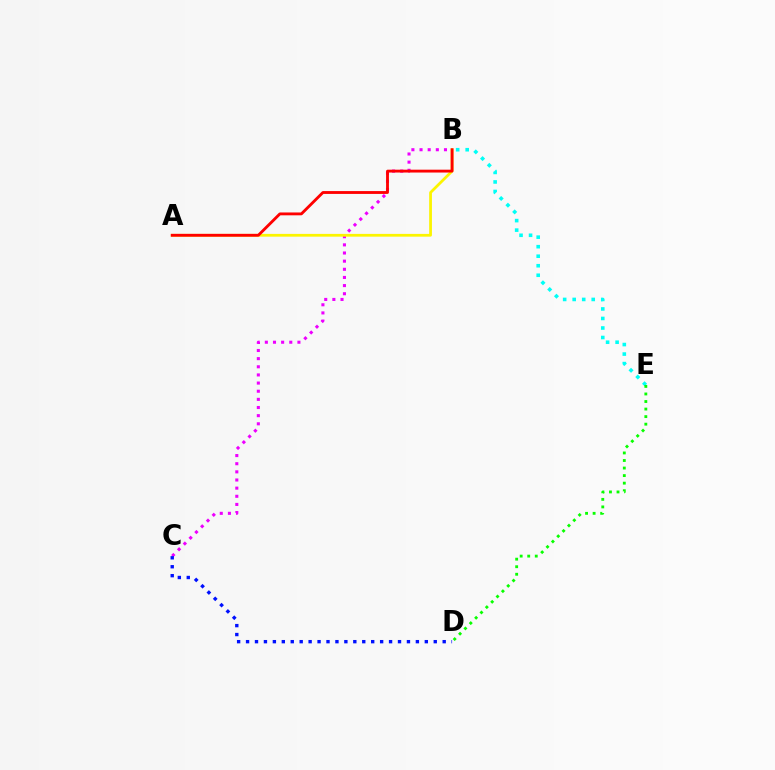{('B', 'C'): [{'color': '#ee00ff', 'line_style': 'dotted', 'thickness': 2.21}], ('B', 'E'): [{'color': '#00fff6', 'line_style': 'dotted', 'thickness': 2.59}], ('C', 'D'): [{'color': '#0010ff', 'line_style': 'dotted', 'thickness': 2.43}], ('A', 'B'): [{'color': '#fcf500', 'line_style': 'solid', 'thickness': 1.99}, {'color': '#ff0000', 'line_style': 'solid', 'thickness': 2.05}], ('D', 'E'): [{'color': '#08ff00', 'line_style': 'dotted', 'thickness': 2.05}]}